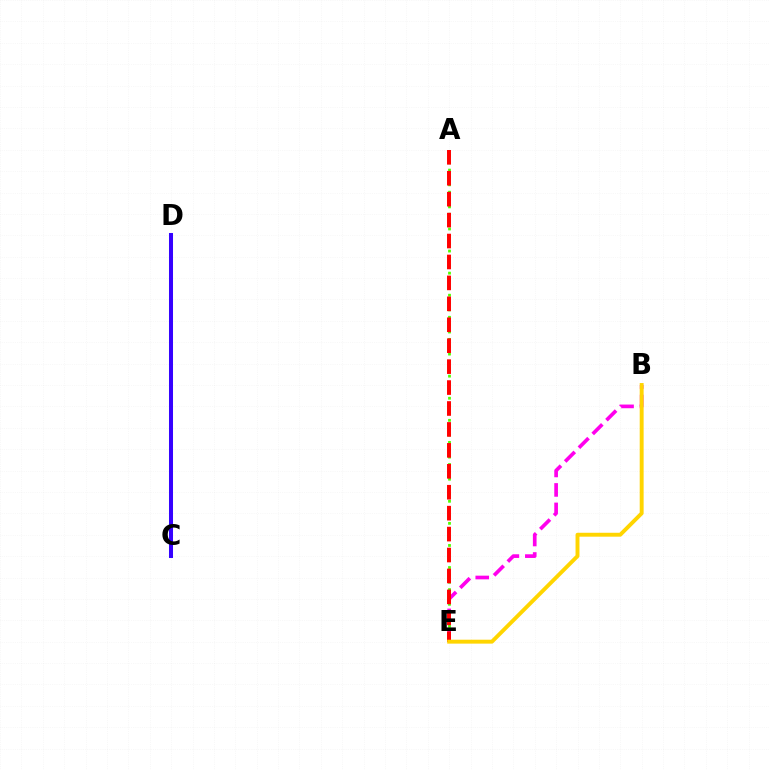{('A', 'E'): [{'color': '#4fff00', 'line_style': 'dotted', 'thickness': 2.0}, {'color': '#ff0000', 'line_style': 'dashed', 'thickness': 2.84}], ('B', 'E'): [{'color': '#ff00ed', 'line_style': 'dashed', 'thickness': 2.65}, {'color': '#ffd500', 'line_style': 'solid', 'thickness': 2.82}], ('C', 'D'): [{'color': '#00ff86', 'line_style': 'dashed', 'thickness': 1.71}, {'color': '#009eff', 'line_style': 'solid', 'thickness': 2.9}, {'color': '#3700ff', 'line_style': 'solid', 'thickness': 2.84}]}